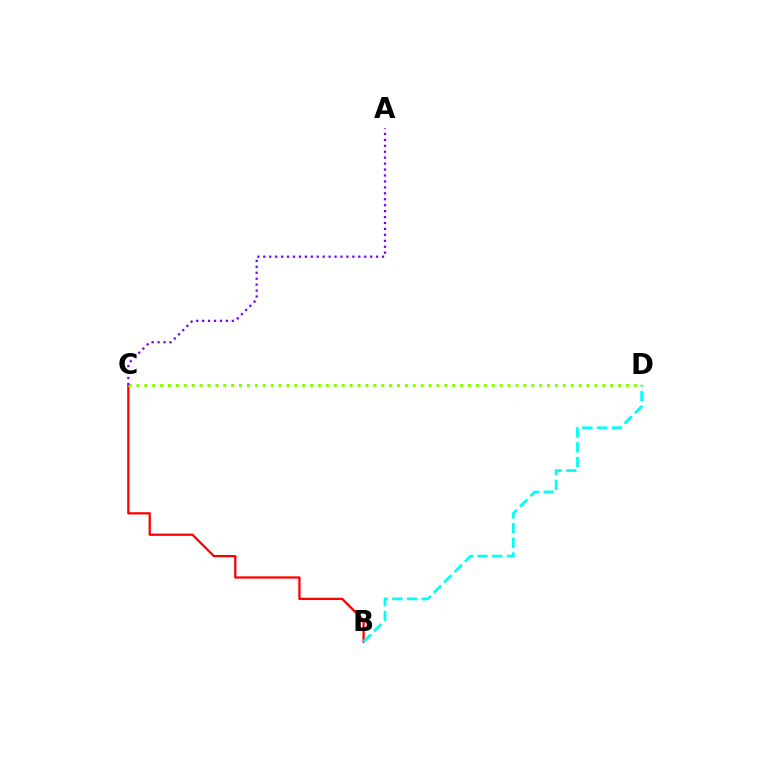{('B', 'C'): [{'color': '#ff0000', 'line_style': 'solid', 'thickness': 1.64}], ('C', 'D'): [{'color': '#84ff00', 'line_style': 'dotted', 'thickness': 2.15}], ('A', 'C'): [{'color': '#7200ff', 'line_style': 'dotted', 'thickness': 1.61}], ('B', 'D'): [{'color': '#00fff6', 'line_style': 'dashed', 'thickness': 2.0}]}